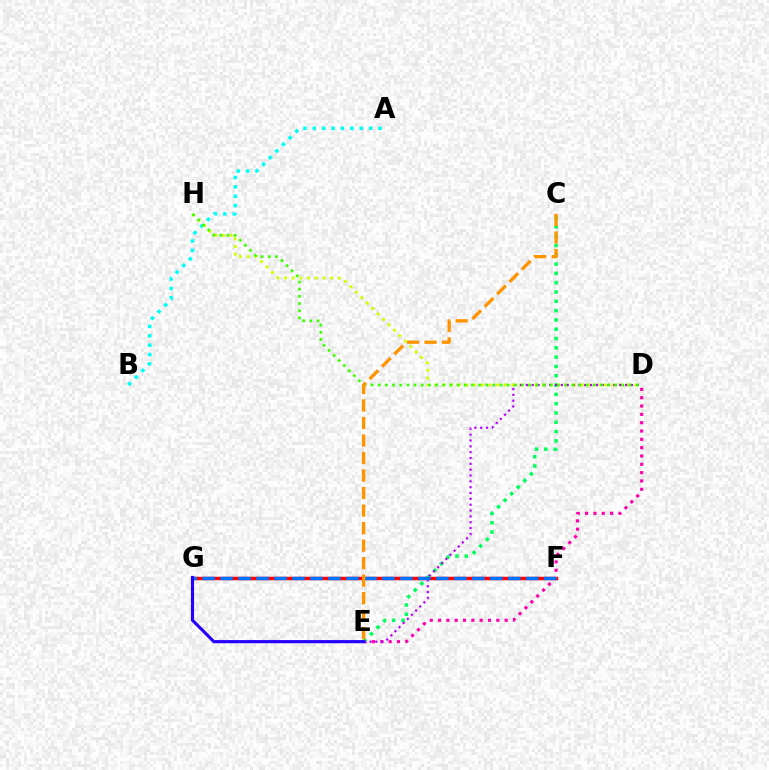{('D', 'E'): [{'color': '#ff00ac', 'line_style': 'dotted', 'thickness': 2.26}, {'color': '#b900ff', 'line_style': 'dotted', 'thickness': 1.59}], ('F', 'G'): [{'color': '#ff0000', 'line_style': 'solid', 'thickness': 2.5}, {'color': '#0074ff', 'line_style': 'dashed', 'thickness': 2.44}], ('A', 'B'): [{'color': '#00fff6', 'line_style': 'dotted', 'thickness': 2.55}], ('C', 'E'): [{'color': '#00ff5c', 'line_style': 'dotted', 'thickness': 2.53}, {'color': '#ff9400', 'line_style': 'dashed', 'thickness': 2.38}], ('D', 'H'): [{'color': '#d1ff00', 'line_style': 'dotted', 'thickness': 2.09}, {'color': '#3dff00', 'line_style': 'dotted', 'thickness': 1.95}], ('E', 'G'): [{'color': '#2500ff', 'line_style': 'solid', 'thickness': 2.27}]}